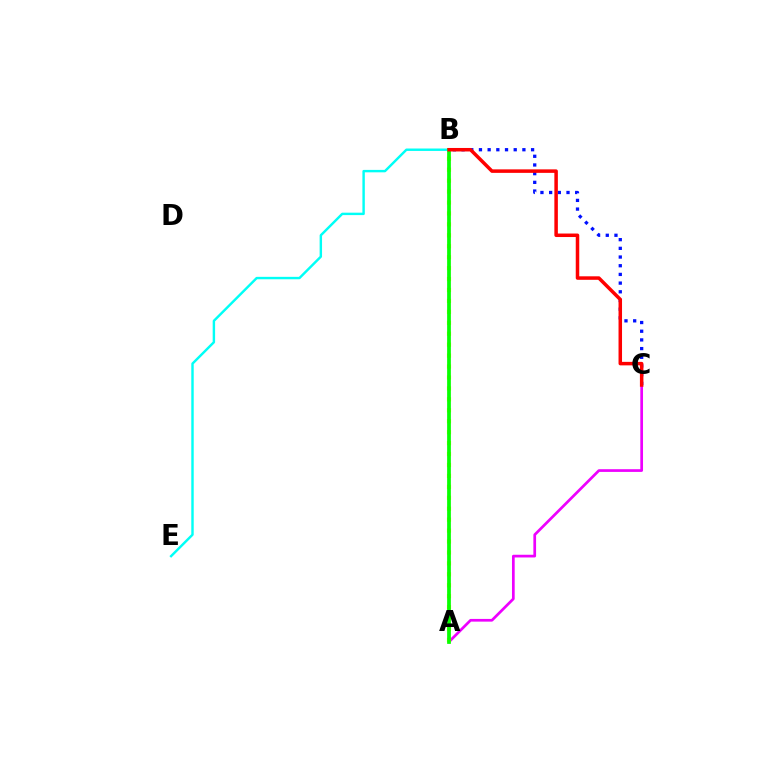{('A', 'C'): [{'color': '#ee00ff', 'line_style': 'solid', 'thickness': 1.95}], ('B', 'C'): [{'color': '#0010ff', 'line_style': 'dotted', 'thickness': 2.36}, {'color': '#ff0000', 'line_style': 'solid', 'thickness': 2.52}], ('A', 'B'): [{'color': '#fcf500', 'line_style': 'dotted', 'thickness': 2.97}, {'color': '#08ff00', 'line_style': 'solid', 'thickness': 2.69}], ('B', 'E'): [{'color': '#00fff6', 'line_style': 'solid', 'thickness': 1.75}]}